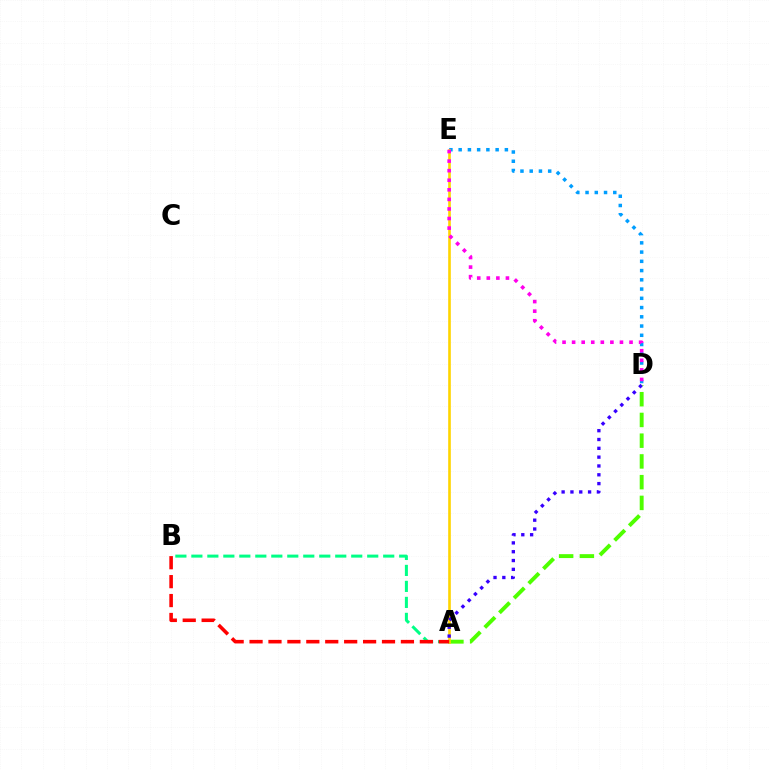{('D', 'E'): [{'color': '#009eff', 'line_style': 'dotted', 'thickness': 2.51}, {'color': '#ff00ed', 'line_style': 'dotted', 'thickness': 2.6}], ('A', 'D'): [{'color': '#4fff00', 'line_style': 'dashed', 'thickness': 2.82}, {'color': '#3700ff', 'line_style': 'dotted', 'thickness': 2.4}], ('A', 'E'): [{'color': '#ffd500', 'line_style': 'solid', 'thickness': 1.89}], ('A', 'B'): [{'color': '#00ff86', 'line_style': 'dashed', 'thickness': 2.17}, {'color': '#ff0000', 'line_style': 'dashed', 'thickness': 2.57}]}